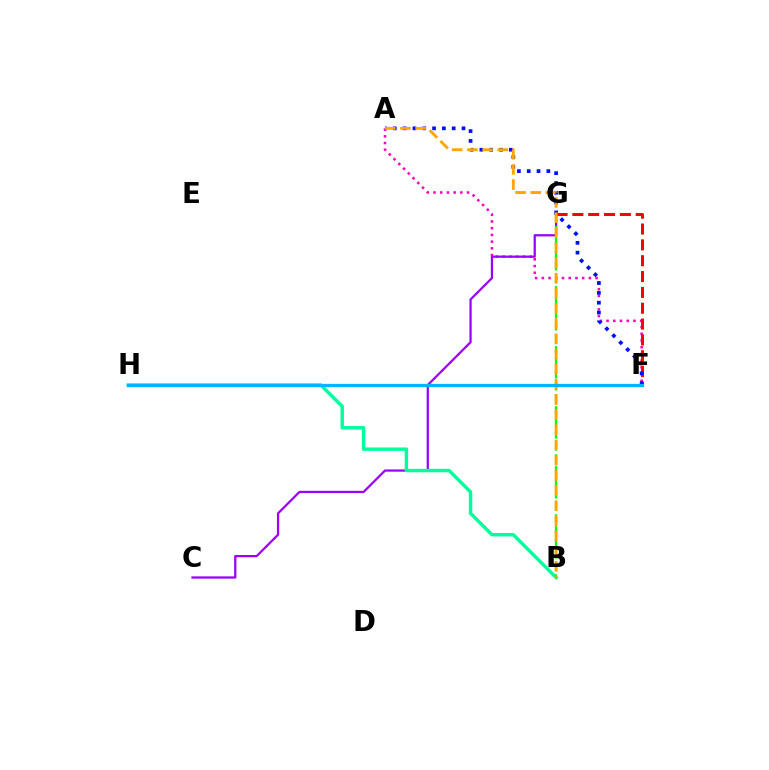{('A', 'F'): [{'color': '#ff00bd', 'line_style': 'dotted', 'thickness': 1.83}, {'color': '#0010ff', 'line_style': 'dotted', 'thickness': 2.67}], ('F', 'G'): [{'color': '#ff0000', 'line_style': 'dashed', 'thickness': 2.15}], ('C', 'G'): [{'color': '#9b00ff', 'line_style': 'solid', 'thickness': 1.62}], ('B', 'H'): [{'color': '#00ff9d', 'line_style': 'solid', 'thickness': 2.46}], ('B', 'G'): [{'color': '#08ff00', 'line_style': 'dashed', 'thickness': 1.63}], ('A', 'B'): [{'color': '#ffa500', 'line_style': 'dashed', 'thickness': 2.06}], ('F', 'H'): [{'color': '#b3ff00', 'line_style': 'dotted', 'thickness': 2.11}, {'color': '#00b5ff', 'line_style': 'solid', 'thickness': 2.36}]}